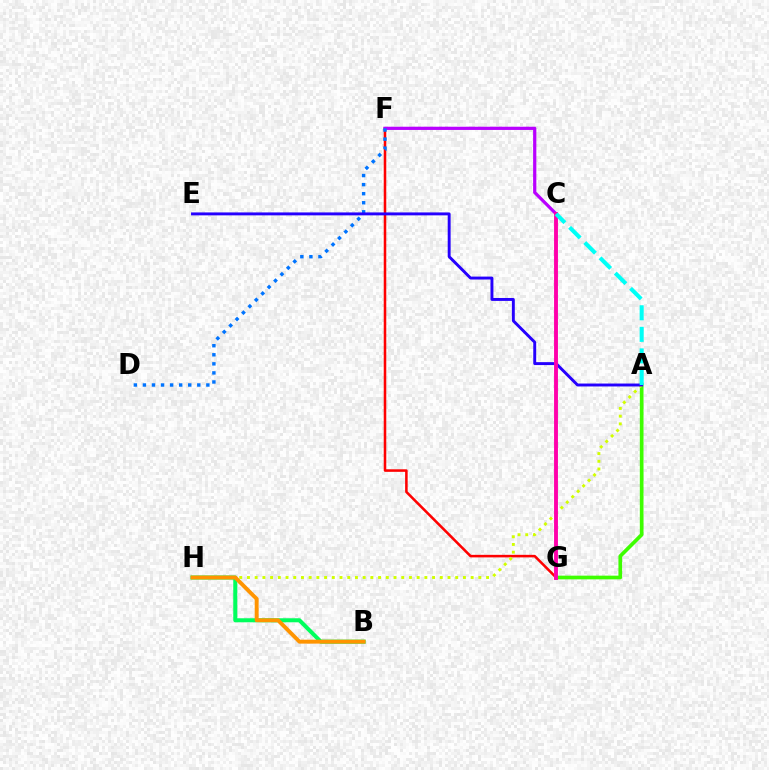{('F', 'G'): [{'color': '#ff0000', 'line_style': 'solid', 'thickness': 1.83}], ('A', 'G'): [{'color': '#3dff00', 'line_style': 'solid', 'thickness': 2.66}], ('B', 'H'): [{'color': '#00ff5c', 'line_style': 'solid', 'thickness': 2.9}, {'color': '#ff9400', 'line_style': 'solid', 'thickness': 2.83}], ('C', 'F'): [{'color': '#b900ff', 'line_style': 'solid', 'thickness': 2.32}], ('A', 'H'): [{'color': '#d1ff00', 'line_style': 'dotted', 'thickness': 2.1}], ('D', 'F'): [{'color': '#0074ff', 'line_style': 'dotted', 'thickness': 2.46}], ('A', 'E'): [{'color': '#2500ff', 'line_style': 'solid', 'thickness': 2.1}], ('C', 'G'): [{'color': '#ff00ac', 'line_style': 'solid', 'thickness': 2.8}], ('A', 'C'): [{'color': '#00fff6', 'line_style': 'dashed', 'thickness': 2.93}]}